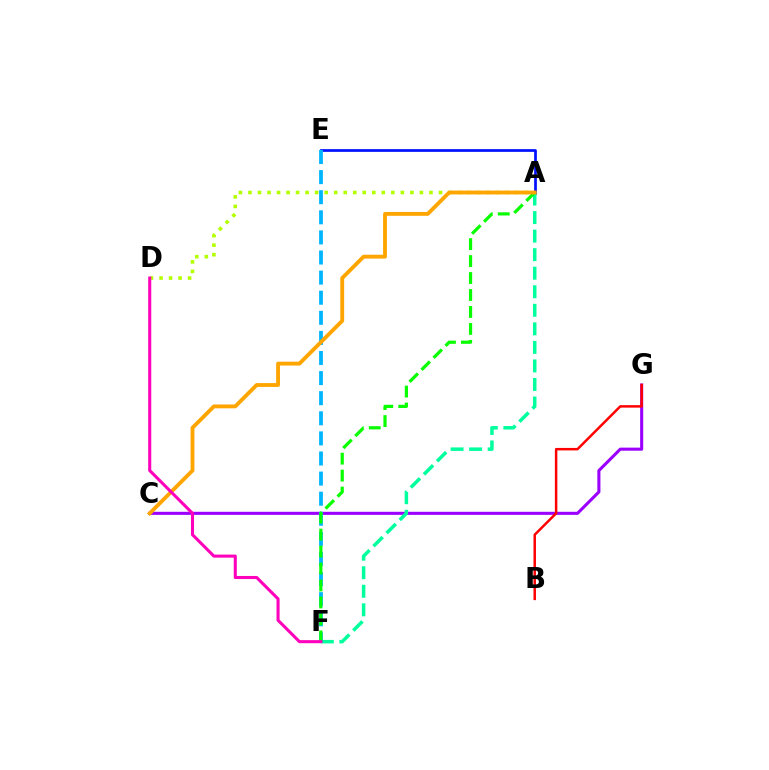{('C', 'G'): [{'color': '#9b00ff', 'line_style': 'solid', 'thickness': 2.22}], ('A', 'E'): [{'color': '#0010ff', 'line_style': 'solid', 'thickness': 1.96}], ('B', 'G'): [{'color': '#ff0000', 'line_style': 'solid', 'thickness': 1.79}], ('A', 'F'): [{'color': '#00ff9d', 'line_style': 'dashed', 'thickness': 2.52}, {'color': '#08ff00', 'line_style': 'dashed', 'thickness': 2.3}], ('E', 'F'): [{'color': '#00b5ff', 'line_style': 'dashed', 'thickness': 2.73}], ('A', 'D'): [{'color': '#b3ff00', 'line_style': 'dotted', 'thickness': 2.59}], ('A', 'C'): [{'color': '#ffa500', 'line_style': 'solid', 'thickness': 2.77}], ('D', 'F'): [{'color': '#ff00bd', 'line_style': 'solid', 'thickness': 2.21}]}